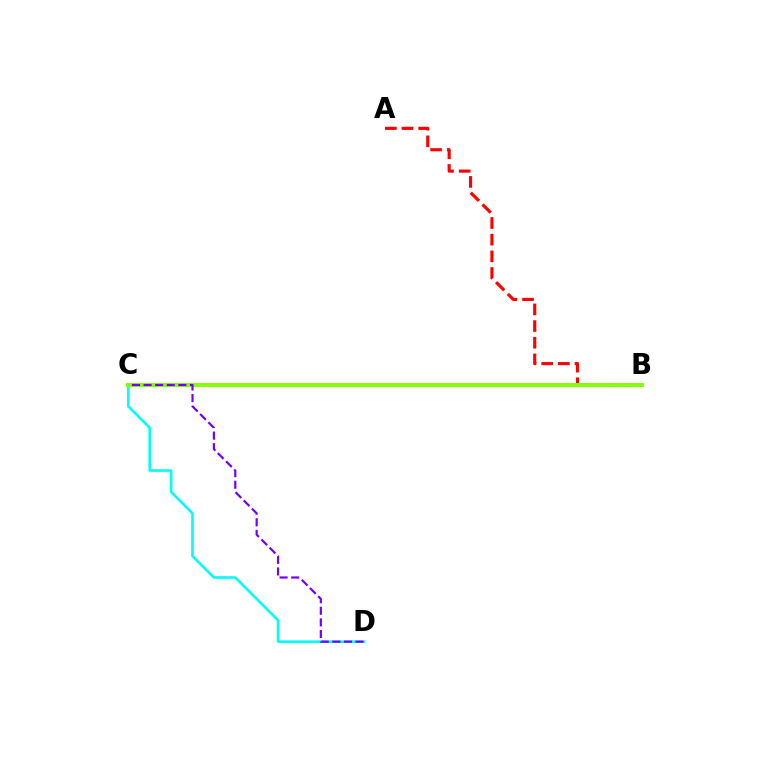{('C', 'D'): [{'color': '#00fff6', 'line_style': 'solid', 'thickness': 1.88}, {'color': '#7200ff', 'line_style': 'dashed', 'thickness': 1.58}], ('A', 'B'): [{'color': '#ff0000', 'line_style': 'dashed', 'thickness': 2.26}], ('B', 'C'): [{'color': '#84ff00', 'line_style': 'solid', 'thickness': 2.86}]}